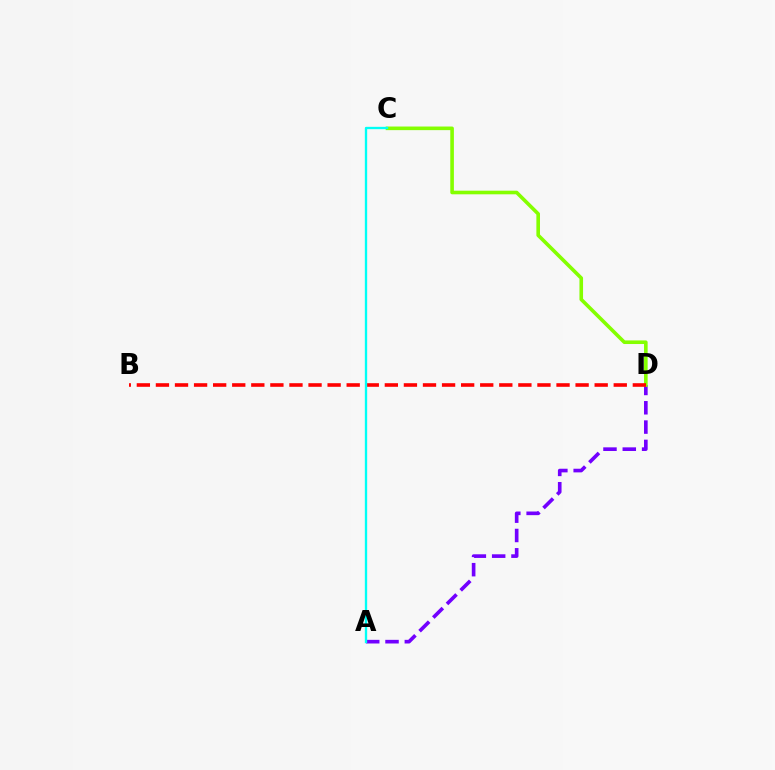{('A', 'D'): [{'color': '#7200ff', 'line_style': 'dashed', 'thickness': 2.62}], ('C', 'D'): [{'color': '#84ff00', 'line_style': 'solid', 'thickness': 2.6}], ('B', 'D'): [{'color': '#ff0000', 'line_style': 'dashed', 'thickness': 2.59}], ('A', 'C'): [{'color': '#00fff6', 'line_style': 'solid', 'thickness': 1.68}]}